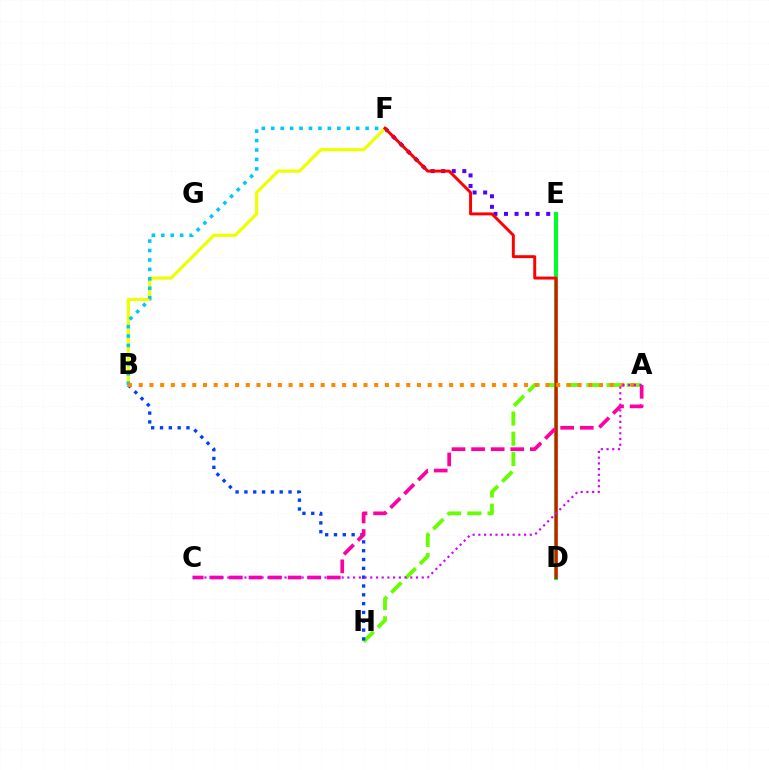{('E', 'F'): [{'color': '#4f00ff', 'line_style': 'dotted', 'thickness': 2.87}], ('B', 'F'): [{'color': '#eeff00', 'line_style': 'solid', 'thickness': 2.31}, {'color': '#00c7ff', 'line_style': 'dotted', 'thickness': 2.56}], ('D', 'E'): [{'color': '#00ffaf', 'line_style': 'solid', 'thickness': 2.93}, {'color': '#00ff27', 'line_style': 'solid', 'thickness': 2.86}], ('A', 'H'): [{'color': '#66ff00', 'line_style': 'dashed', 'thickness': 2.75}], ('B', 'H'): [{'color': '#003fff', 'line_style': 'dotted', 'thickness': 2.4}], ('D', 'F'): [{'color': '#ff0000', 'line_style': 'solid', 'thickness': 2.13}], ('A', 'C'): [{'color': '#ff00a0', 'line_style': 'dashed', 'thickness': 2.66}, {'color': '#d600ff', 'line_style': 'dotted', 'thickness': 1.55}], ('A', 'B'): [{'color': '#ff8800', 'line_style': 'dotted', 'thickness': 2.91}]}